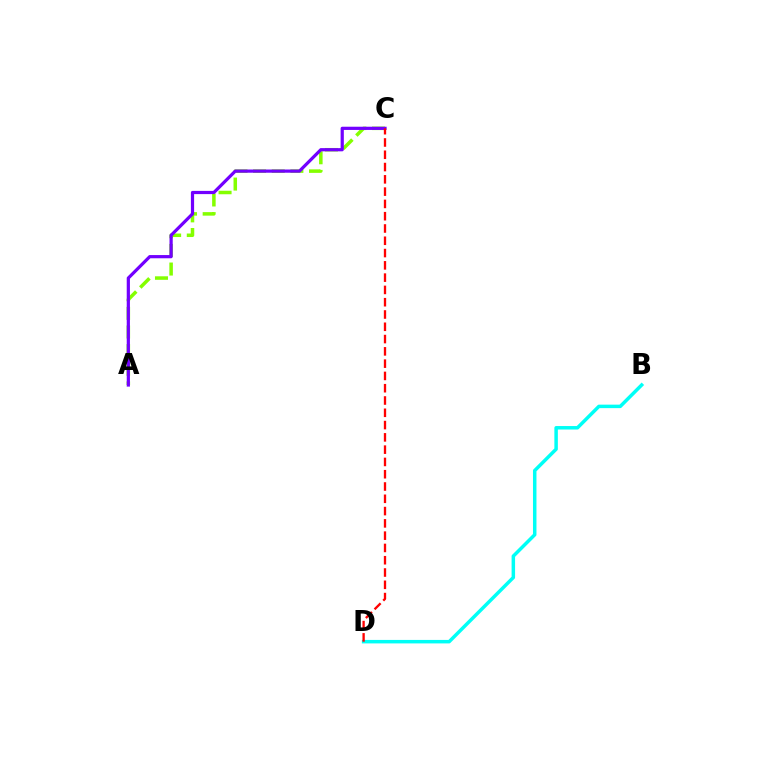{('A', 'C'): [{'color': '#84ff00', 'line_style': 'dashed', 'thickness': 2.53}, {'color': '#7200ff', 'line_style': 'solid', 'thickness': 2.31}], ('B', 'D'): [{'color': '#00fff6', 'line_style': 'solid', 'thickness': 2.51}], ('C', 'D'): [{'color': '#ff0000', 'line_style': 'dashed', 'thickness': 1.67}]}